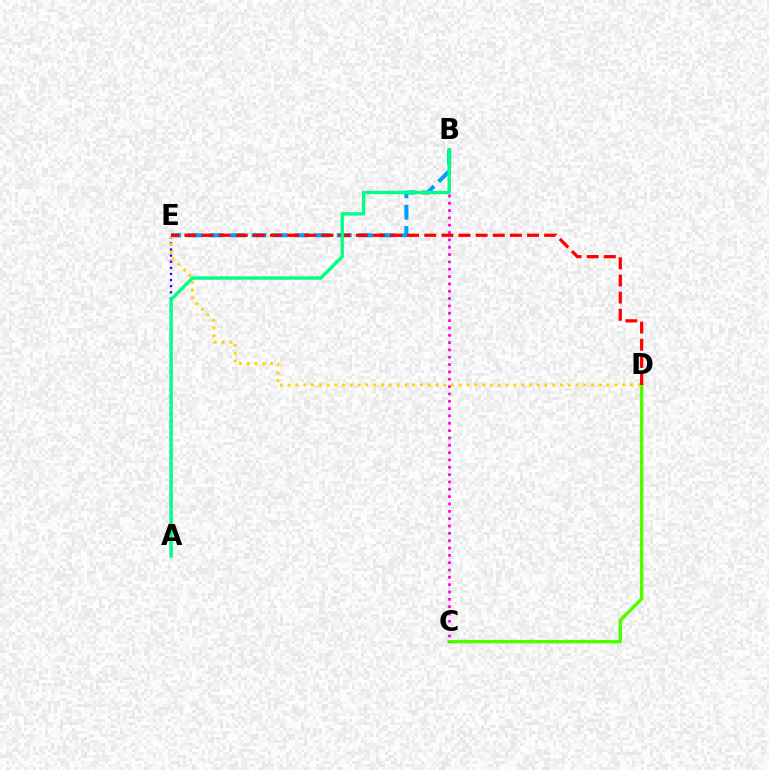{('C', 'D'): [{'color': '#4fff00', 'line_style': 'solid', 'thickness': 2.51}], ('A', 'E'): [{'color': '#3700ff', 'line_style': 'dotted', 'thickness': 1.66}], ('B', 'C'): [{'color': '#ff00ed', 'line_style': 'dotted', 'thickness': 1.99}], ('B', 'E'): [{'color': '#009eff', 'line_style': 'dashed', 'thickness': 2.9}], ('D', 'E'): [{'color': '#ffd500', 'line_style': 'dotted', 'thickness': 2.11}, {'color': '#ff0000', 'line_style': 'dashed', 'thickness': 2.33}], ('A', 'B'): [{'color': '#00ff86', 'line_style': 'solid', 'thickness': 2.41}]}